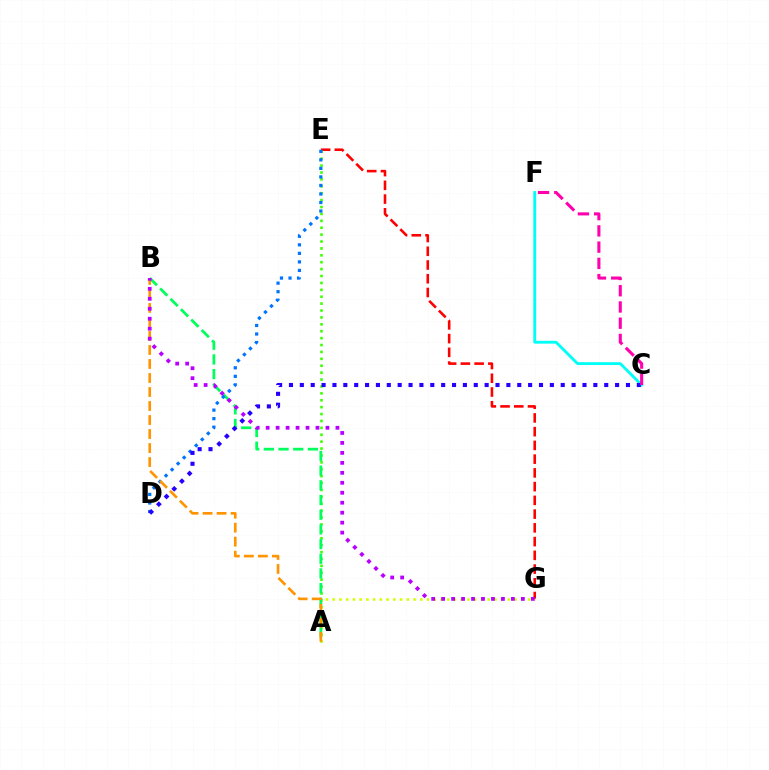{('C', 'F'): [{'color': '#00fff6', 'line_style': 'solid', 'thickness': 2.05}, {'color': '#ff00ac', 'line_style': 'dashed', 'thickness': 2.21}], ('E', 'G'): [{'color': '#ff0000', 'line_style': 'dashed', 'thickness': 1.87}], ('A', 'E'): [{'color': '#3dff00', 'line_style': 'dotted', 'thickness': 1.88}], ('A', 'G'): [{'color': '#d1ff00', 'line_style': 'dotted', 'thickness': 1.83}], ('A', 'B'): [{'color': '#00ff5c', 'line_style': 'dashed', 'thickness': 2.0}, {'color': '#ff9400', 'line_style': 'dashed', 'thickness': 1.9}], ('D', 'E'): [{'color': '#0074ff', 'line_style': 'dotted', 'thickness': 2.32}], ('C', 'D'): [{'color': '#2500ff', 'line_style': 'dotted', 'thickness': 2.95}], ('B', 'G'): [{'color': '#b900ff', 'line_style': 'dotted', 'thickness': 2.71}]}